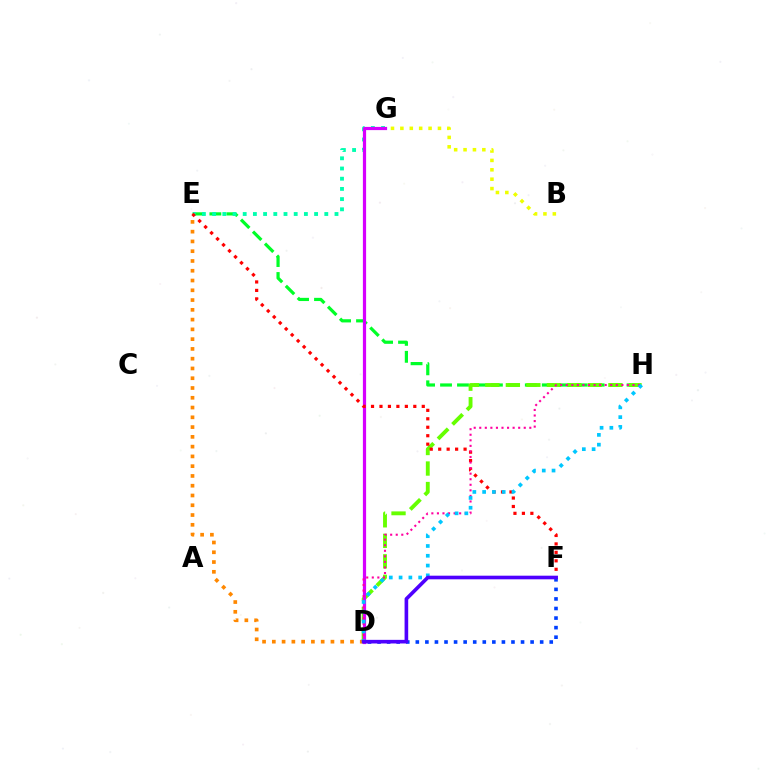{('E', 'H'): [{'color': '#00ff27', 'line_style': 'dashed', 'thickness': 2.3}], ('E', 'G'): [{'color': '#00ffaf', 'line_style': 'dotted', 'thickness': 2.77}], ('D', 'H'): [{'color': '#66ff00', 'line_style': 'dashed', 'thickness': 2.79}, {'color': '#ff00a0', 'line_style': 'dotted', 'thickness': 1.51}, {'color': '#00c7ff', 'line_style': 'dotted', 'thickness': 2.66}], ('D', 'E'): [{'color': '#ff8800', 'line_style': 'dotted', 'thickness': 2.65}], ('B', 'G'): [{'color': '#eeff00', 'line_style': 'dotted', 'thickness': 2.55}], ('D', 'G'): [{'color': '#d600ff', 'line_style': 'solid', 'thickness': 2.31}], ('E', 'F'): [{'color': '#ff0000', 'line_style': 'dotted', 'thickness': 2.3}], ('D', 'F'): [{'color': '#003fff', 'line_style': 'dotted', 'thickness': 2.6}, {'color': '#4f00ff', 'line_style': 'solid', 'thickness': 2.61}]}